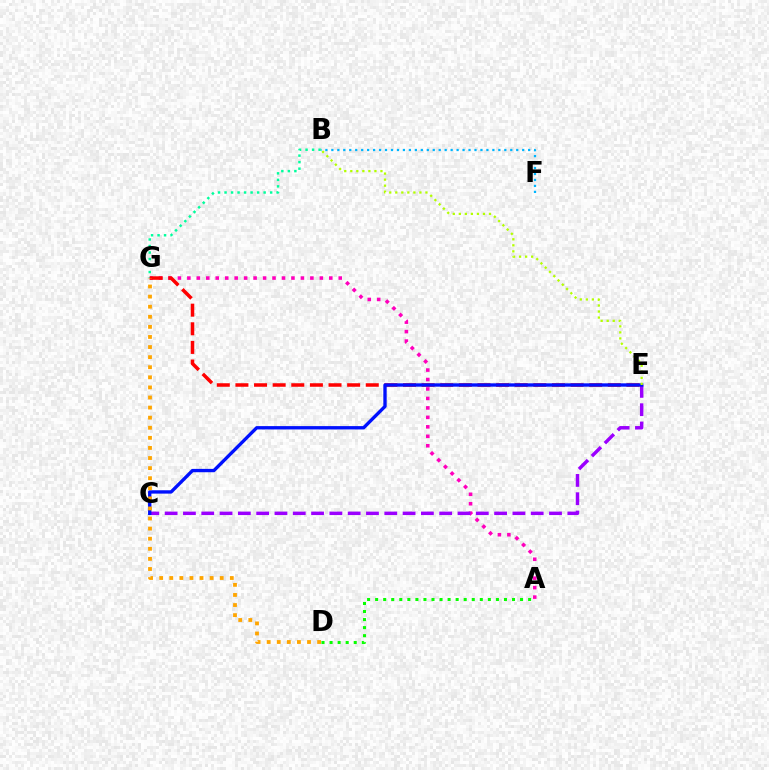{('A', 'G'): [{'color': '#ff00bd', 'line_style': 'dotted', 'thickness': 2.57}], ('C', 'E'): [{'color': '#9b00ff', 'line_style': 'dashed', 'thickness': 2.49}, {'color': '#0010ff', 'line_style': 'solid', 'thickness': 2.41}], ('B', 'G'): [{'color': '#00ff9d', 'line_style': 'dotted', 'thickness': 1.77}], ('A', 'D'): [{'color': '#08ff00', 'line_style': 'dotted', 'thickness': 2.19}], ('E', 'G'): [{'color': '#ff0000', 'line_style': 'dashed', 'thickness': 2.53}], ('B', 'E'): [{'color': '#b3ff00', 'line_style': 'dotted', 'thickness': 1.64}], ('D', 'G'): [{'color': '#ffa500', 'line_style': 'dotted', 'thickness': 2.74}], ('B', 'F'): [{'color': '#00b5ff', 'line_style': 'dotted', 'thickness': 1.62}]}